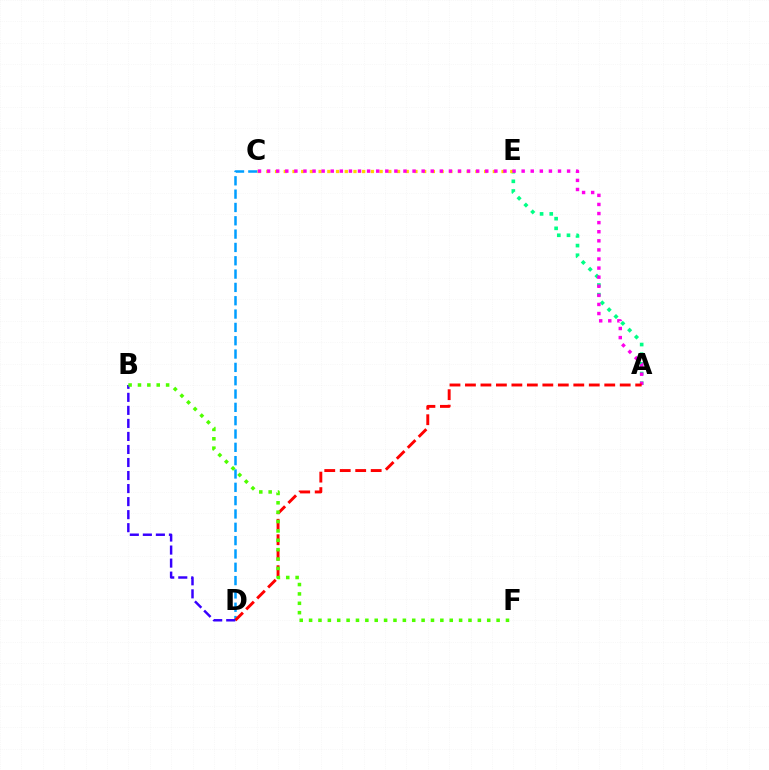{('A', 'E'): [{'color': '#00ff86', 'line_style': 'dotted', 'thickness': 2.62}], ('C', 'D'): [{'color': '#009eff', 'line_style': 'dashed', 'thickness': 1.81}], ('C', 'E'): [{'color': '#ffd500', 'line_style': 'dotted', 'thickness': 2.37}], ('A', 'C'): [{'color': '#ff00ed', 'line_style': 'dotted', 'thickness': 2.47}], ('A', 'D'): [{'color': '#ff0000', 'line_style': 'dashed', 'thickness': 2.1}], ('B', 'D'): [{'color': '#3700ff', 'line_style': 'dashed', 'thickness': 1.77}], ('B', 'F'): [{'color': '#4fff00', 'line_style': 'dotted', 'thickness': 2.55}]}